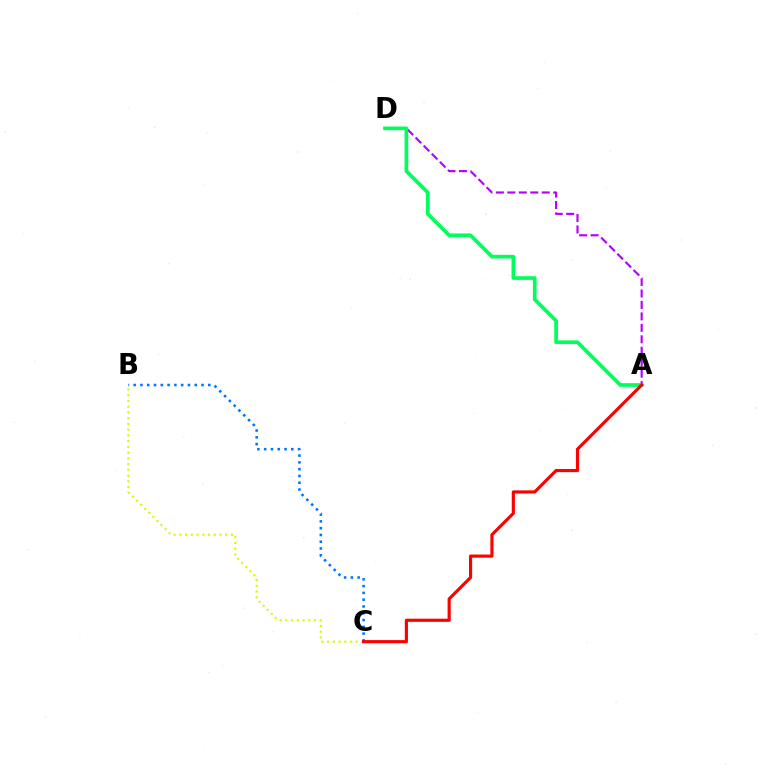{('A', 'D'): [{'color': '#b900ff', 'line_style': 'dashed', 'thickness': 1.56}, {'color': '#00ff5c', 'line_style': 'solid', 'thickness': 2.65}], ('B', 'C'): [{'color': '#d1ff00', 'line_style': 'dotted', 'thickness': 1.56}, {'color': '#0074ff', 'line_style': 'dotted', 'thickness': 1.84}], ('A', 'C'): [{'color': '#ff0000', 'line_style': 'solid', 'thickness': 2.27}]}